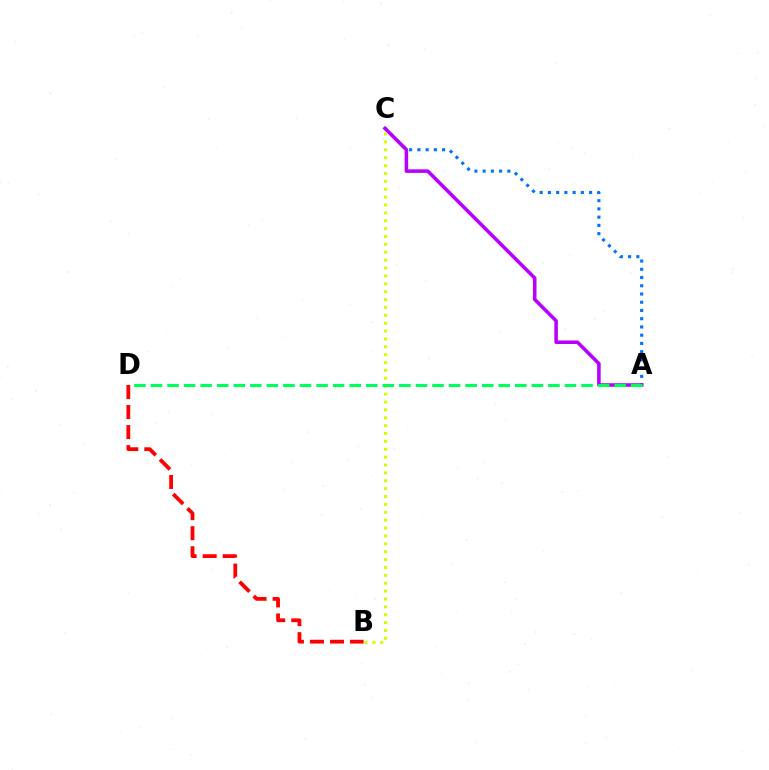{('B', 'C'): [{'color': '#d1ff00', 'line_style': 'dotted', 'thickness': 2.14}], ('A', 'C'): [{'color': '#0074ff', 'line_style': 'dotted', 'thickness': 2.24}, {'color': '#b900ff', 'line_style': 'solid', 'thickness': 2.55}], ('A', 'D'): [{'color': '#00ff5c', 'line_style': 'dashed', 'thickness': 2.25}], ('B', 'D'): [{'color': '#ff0000', 'line_style': 'dashed', 'thickness': 2.72}]}